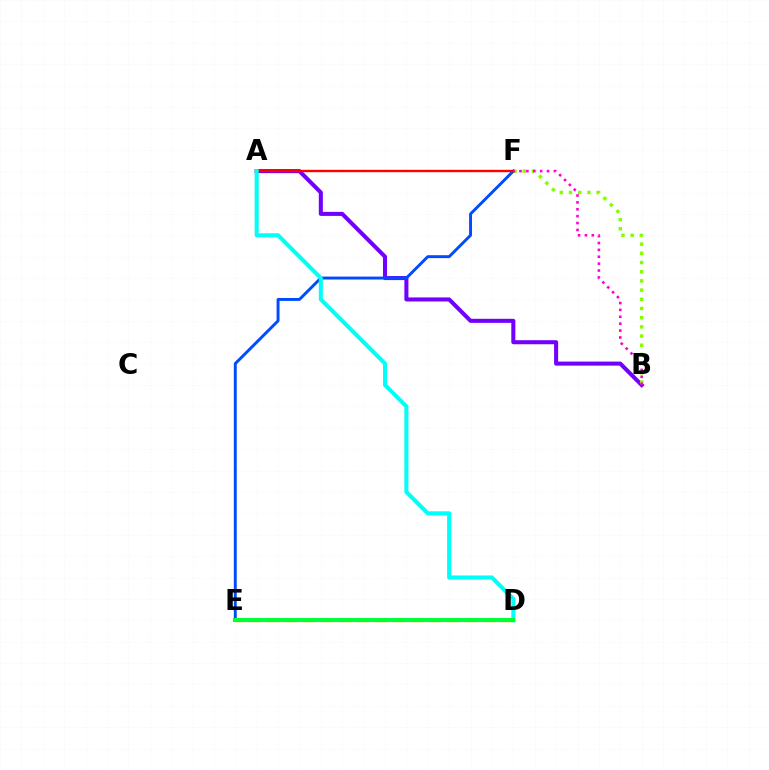{('A', 'B'): [{'color': '#7200ff', 'line_style': 'solid', 'thickness': 2.92}], ('B', 'F'): [{'color': '#84ff00', 'line_style': 'dotted', 'thickness': 2.5}, {'color': '#ff00cf', 'line_style': 'dotted', 'thickness': 1.87}], ('E', 'F'): [{'color': '#004bff', 'line_style': 'solid', 'thickness': 2.11}], ('D', 'E'): [{'color': '#ffbd00', 'line_style': 'dashed', 'thickness': 2.45}, {'color': '#00ff39', 'line_style': 'solid', 'thickness': 2.97}], ('A', 'F'): [{'color': '#ff0000', 'line_style': 'solid', 'thickness': 1.72}], ('A', 'D'): [{'color': '#00fff6', 'line_style': 'solid', 'thickness': 2.92}]}